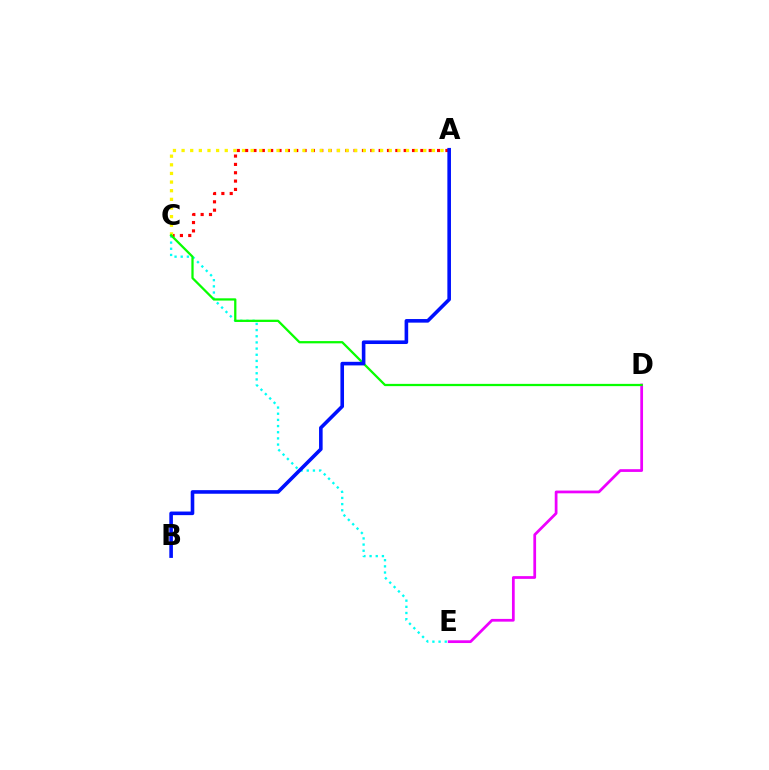{('D', 'E'): [{'color': '#ee00ff', 'line_style': 'solid', 'thickness': 1.98}], ('A', 'C'): [{'color': '#ff0000', 'line_style': 'dotted', 'thickness': 2.27}, {'color': '#fcf500', 'line_style': 'dotted', 'thickness': 2.35}], ('C', 'E'): [{'color': '#00fff6', 'line_style': 'dotted', 'thickness': 1.68}], ('C', 'D'): [{'color': '#08ff00', 'line_style': 'solid', 'thickness': 1.63}], ('A', 'B'): [{'color': '#0010ff', 'line_style': 'solid', 'thickness': 2.59}]}